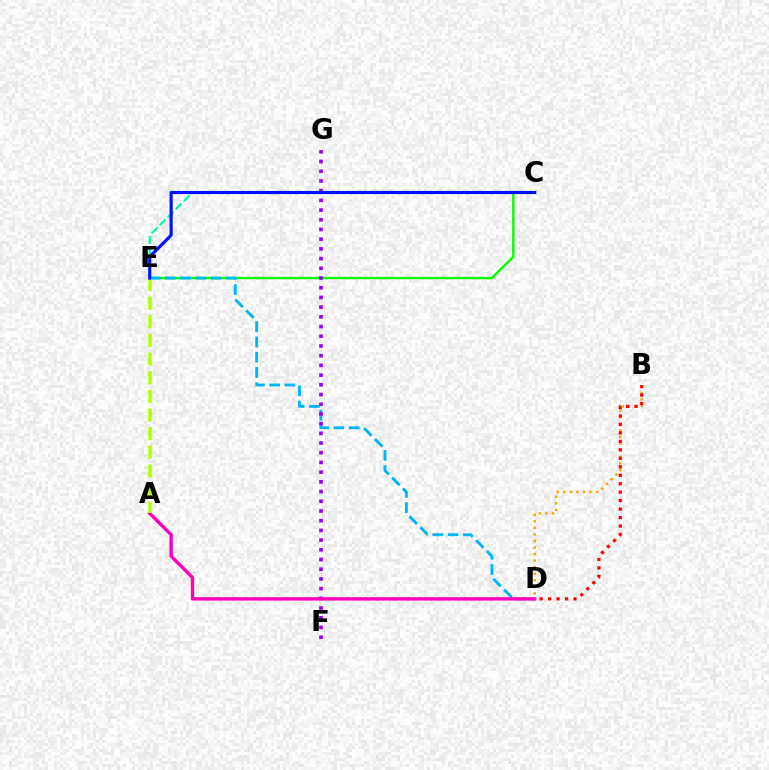{('C', 'E'): [{'color': '#08ff00', 'line_style': 'solid', 'thickness': 1.74}, {'color': '#00ff9d', 'line_style': 'dashed', 'thickness': 1.55}, {'color': '#0010ff', 'line_style': 'solid', 'thickness': 2.27}], ('D', 'E'): [{'color': '#00b5ff', 'line_style': 'dashed', 'thickness': 2.08}], ('F', 'G'): [{'color': '#9b00ff', 'line_style': 'dotted', 'thickness': 2.64}], ('A', 'D'): [{'color': '#ff00bd', 'line_style': 'solid', 'thickness': 2.43}], ('A', 'E'): [{'color': '#b3ff00', 'line_style': 'dashed', 'thickness': 2.53}], ('B', 'D'): [{'color': '#ffa500', 'line_style': 'dotted', 'thickness': 1.78}, {'color': '#ff0000', 'line_style': 'dotted', 'thickness': 2.3}]}